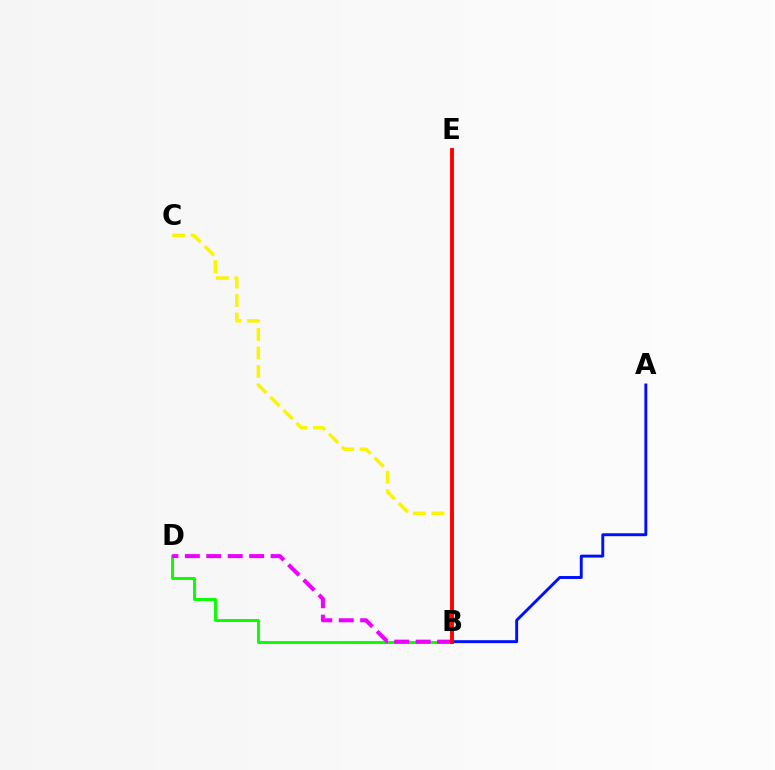{('B', 'E'): [{'color': '#00fff6', 'line_style': 'solid', 'thickness': 1.8}, {'color': '#ff0000', 'line_style': 'solid', 'thickness': 2.79}], ('B', 'D'): [{'color': '#08ff00', 'line_style': 'solid', 'thickness': 2.11}, {'color': '#ee00ff', 'line_style': 'dashed', 'thickness': 2.91}], ('A', 'B'): [{'color': '#0010ff', 'line_style': 'solid', 'thickness': 2.11}], ('B', 'C'): [{'color': '#fcf500', 'line_style': 'dashed', 'thickness': 2.51}]}